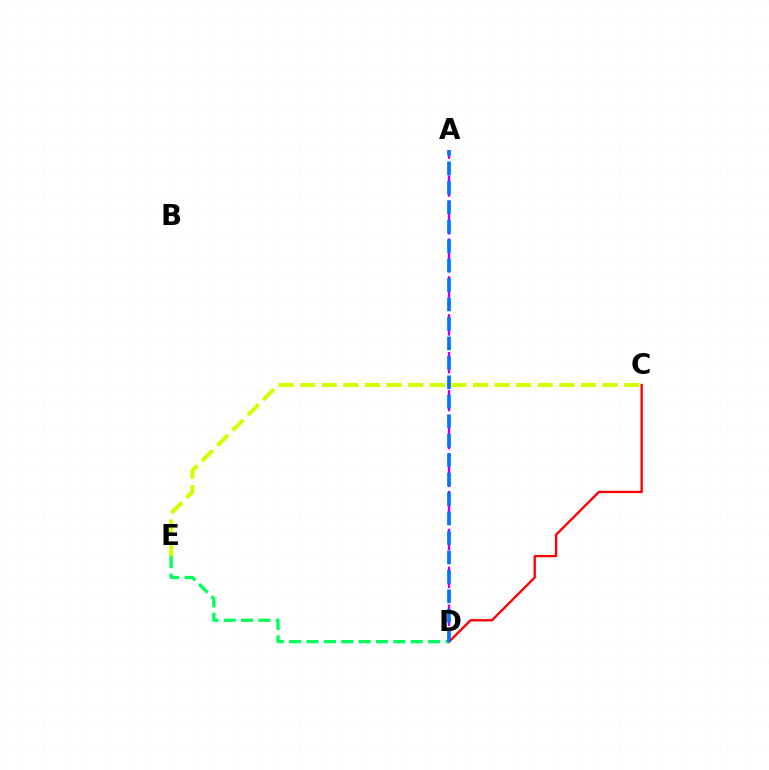{('D', 'E'): [{'color': '#00ff5c', 'line_style': 'dashed', 'thickness': 2.36}], ('C', 'E'): [{'color': '#d1ff00', 'line_style': 'dashed', 'thickness': 2.93}], ('C', 'D'): [{'color': '#ff0000', 'line_style': 'solid', 'thickness': 1.68}], ('A', 'D'): [{'color': '#b900ff', 'line_style': 'dashed', 'thickness': 1.72}, {'color': '#0074ff', 'line_style': 'dashed', 'thickness': 2.64}]}